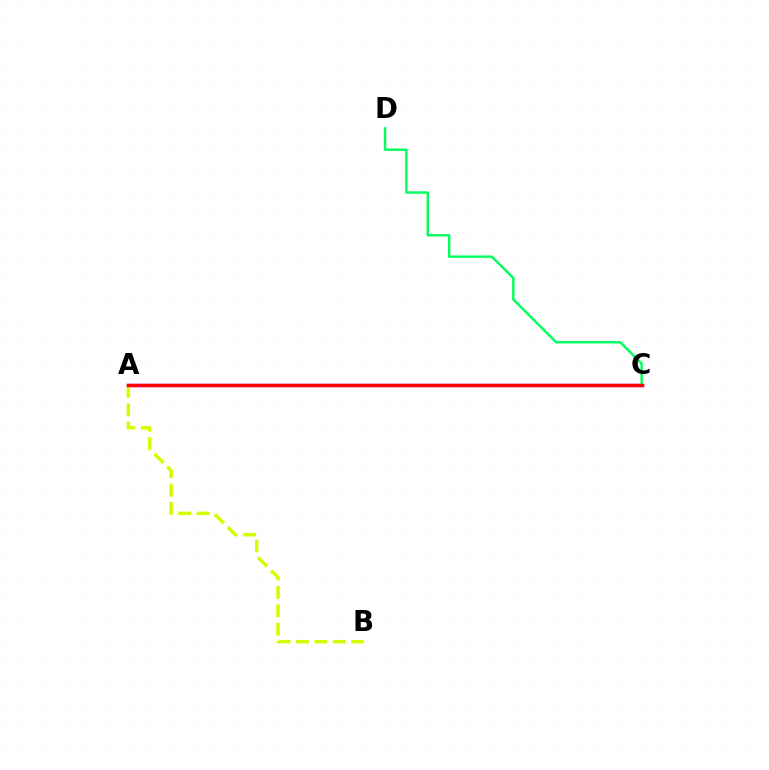{('A', 'C'): [{'color': '#b900ff', 'line_style': 'solid', 'thickness': 2.46}, {'color': '#0074ff', 'line_style': 'dotted', 'thickness': 2.13}, {'color': '#ff0000', 'line_style': 'solid', 'thickness': 2.39}], ('A', 'B'): [{'color': '#d1ff00', 'line_style': 'dashed', 'thickness': 2.5}], ('C', 'D'): [{'color': '#00ff5c', 'line_style': 'solid', 'thickness': 1.74}]}